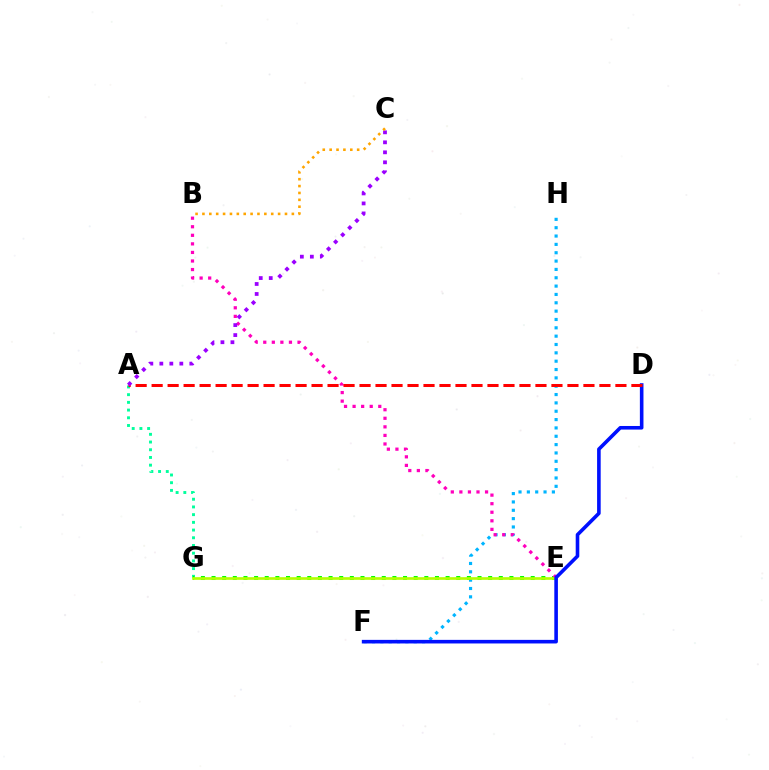{('F', 'H'): [{'color': '#00b5ff', 'line_style': 'dotted', 'thickness': 2.27}], ('A', 'G'): [{'color': '#00ff9d', 'line_style': 'dotted', 'thickness': 2.09}], ('E', 'G'): [{'color': '#08ff00', 'line_style': 'dotted', 'thickness': 2.89}, {'color': '#b3ff00', 'line_style': 'solid', 'thickness': 1.93}], ('B', 'E'): [{'color': '#ff00bd', 'line_style': 'dotted', 'thickness': 2.33}], ('D', 'F'): [{'color': '#0010ff', 'line_style': 'solid', 'thickness': 2.59}], ('A', 'D'): [{'color': '#ff0000', 'line_style': 'dashed', 'thickness': 2.17}], ('A', 'C'): [{'color': '#9b00ff', 'line_style': 'dotted', 'thickness': 2.72}], ('B', 'C'): [{'color': '#ffa500', 'line_style': 'dotted', 'thickness': 1.87}]}